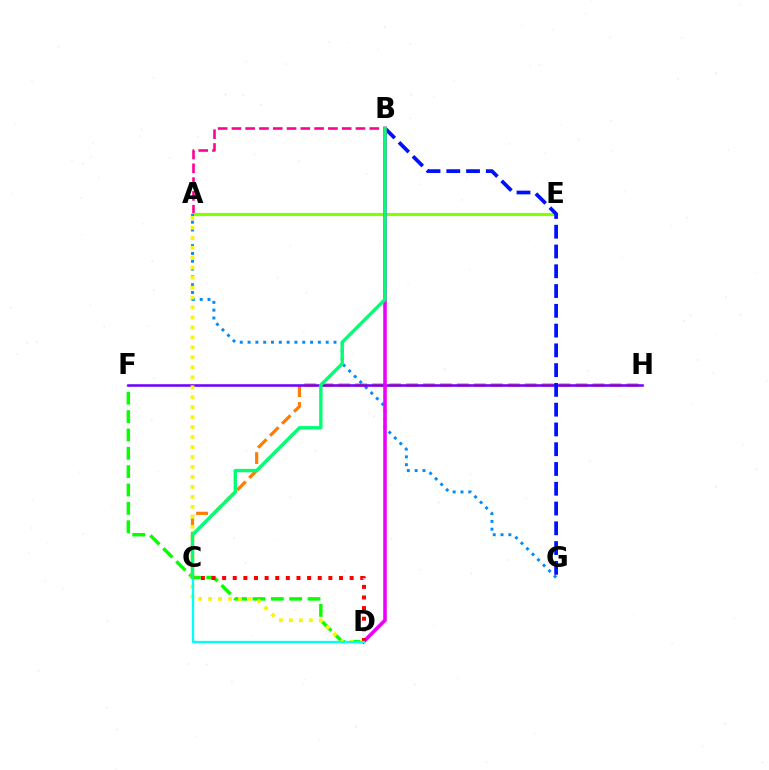{('A', 'B'): [{'color': '#ff0094', 'line_style': 'dashed', 'thickness': 1.87}], ('C', 'H'): [{'color': '#ff7c00', 'line_style': 'dashed', 'thickness': 2.3}], ('A', 'E'): [{'color': '#84ff00', 'line_style': 'solid', 'thickness': 2.28}], ('A', 'G'): [{'color': '#008cff', 'line_style': 'dotted', 'thickness': 2.12}], ('D', 'F'): [{'color': '#08ff00', 'line_style': 'dashed', 'thickness': 2.49}], ('F', 'H'): [{'color': '#7200ff', 'line_style': 'solid', 'thickness': 1.84}], ('B', 'G'): [{'color': '#0010ff', 'line_style': 'dashed', 'thickness': 2.69}], ('A', 'D'): [{'color': '#fcf500', 'line_style': 'dotted', 'thickness': 2.71}], ('B', 'D'): [{'color': '#ee00ff', 'line_style': 'solid', 'thickness': 2.57}], ('C', 'D'): [{'color': '#ff0000', 'line_style': 'dotted', 'thickness': 2.89}, {'color': '#00fff6', 'line_style': 'solid', 'thickness': 1.65}], ('B', 'C'): [{'color': '#00ff74', 'line_style': 'solid', 'thickness': 2.44}]}